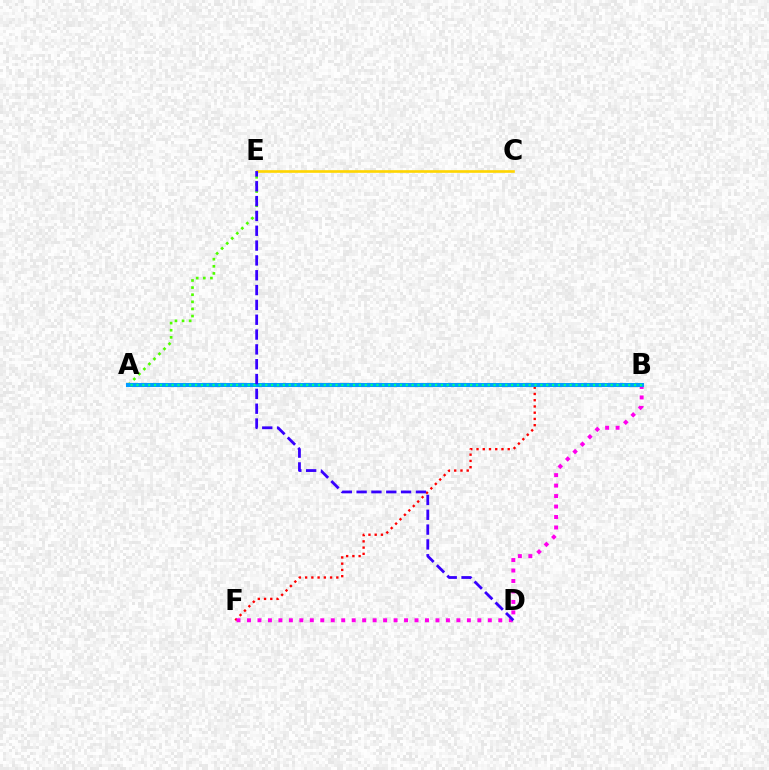{('B', 'F'): [{'color': '#ff0000', 'line_style': 'dotted', 'thickness': 1.7}, {'color': '#ff00ed', 'line_style': 'dotted', 'thickness': 2.84}], ('C', 'E'): [{'color': '#ffd500', 'line_style': 'solid', 'thickness': 1.91}], ('A', 'E'): [{'color': '#4fff00', 'line_style': 'dotted', 'thickness': 1.93}], ('A', 'B'): [{'color': '#009eff', 'line_style': 'solid', 'thickness': 2.93}, {'color': '#00ff86', 'line_style': 'dotted', 'thickness': 1.59}], ('D', 'E'): [{'color': '#3700ff', 'line_style': 'dashed', 'thickness': 2.01}]}